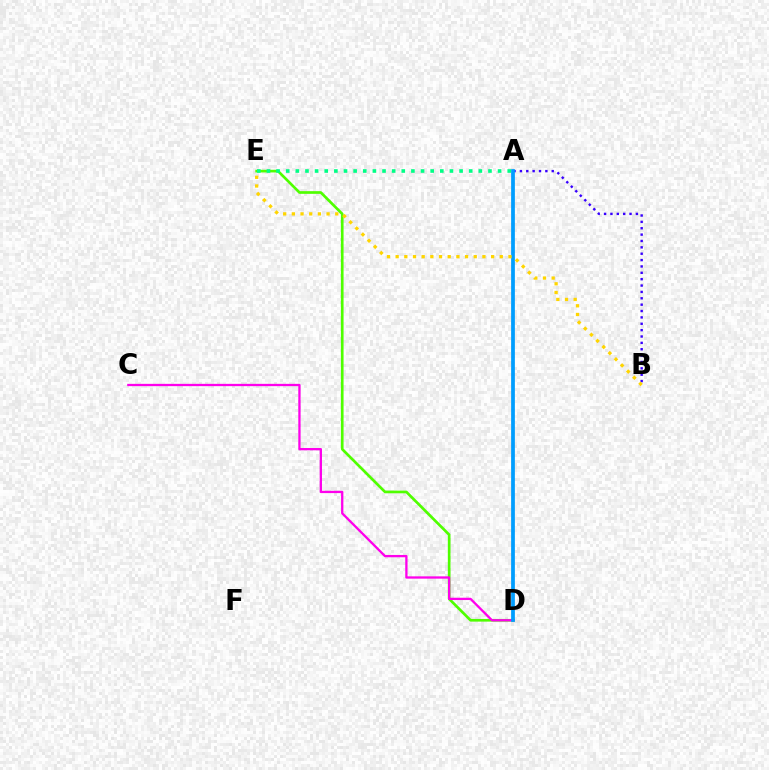{('D', 'E'): [{'color': '#4fff00', 'line_style': 'solid', 'thickness': 1.93}], ('A', 'D'): [{'color': '#ff0000', 'line_style': 'dotted', 'thickness': 1.58}, {'color': '#009eff', 'line_style': 'solid', 'thickness': 2.69}], ('A', 'B'): [{'color': '#3700ff', 'line_style': 'dotted', 'thickness': 1.73}], ('C', 'D'): [{'color': '#ff00ed', 'line_style': 'solid', 'thickness': 1.66}], ('A', 'E'): [{'color': '#00ff86', 'line_style': 'dotted', 'thickness': 2.62}], ('B', 'E'): [{'color': '#ffd500', 'line_style': 'dotted', 'thickness': 2.36}]}